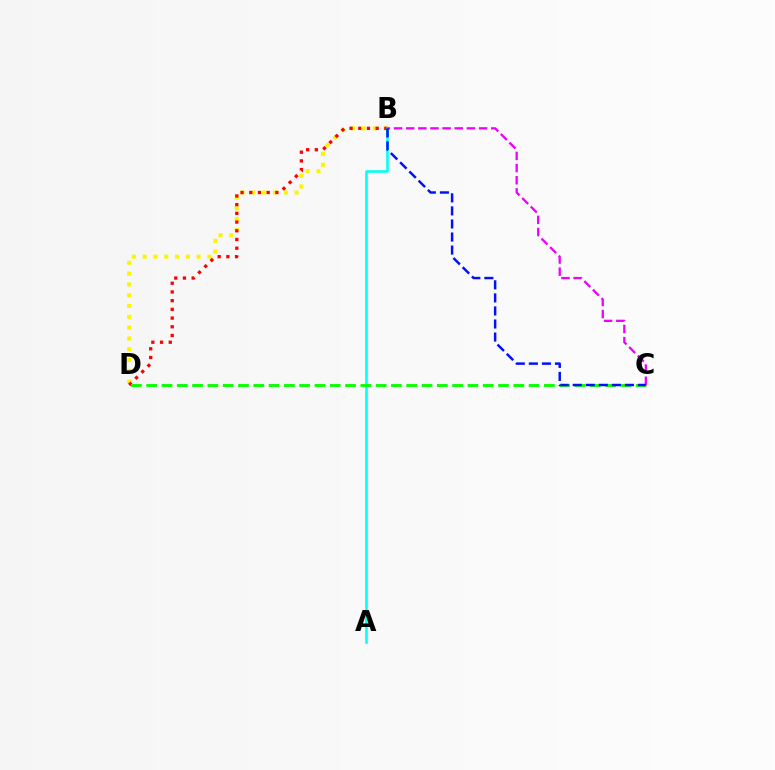{('B', 'D'): [{'color': '#fcf500', 'line_style': 'dotted', 'thickness': 2.94}, {'color': '#ff0000', 'line_style': 'dotted', 'thickness': 2.37}], ('A', 'B'): [{'color': '#00fff6', 'line_style': 'solid', 'thickness': 1.83}], ('C', 'D'): [{'color': '#08ff00', 'line_style': 'dashed', 'thickness': 2.08}], ('B', 'C'): [{'color': '#ee00ff', 'line_style': 'dashed', 'thickness': 1.65}, {'color': '#0010ff', 'line_style': 'dashed', 'thickness': 1.77}]}